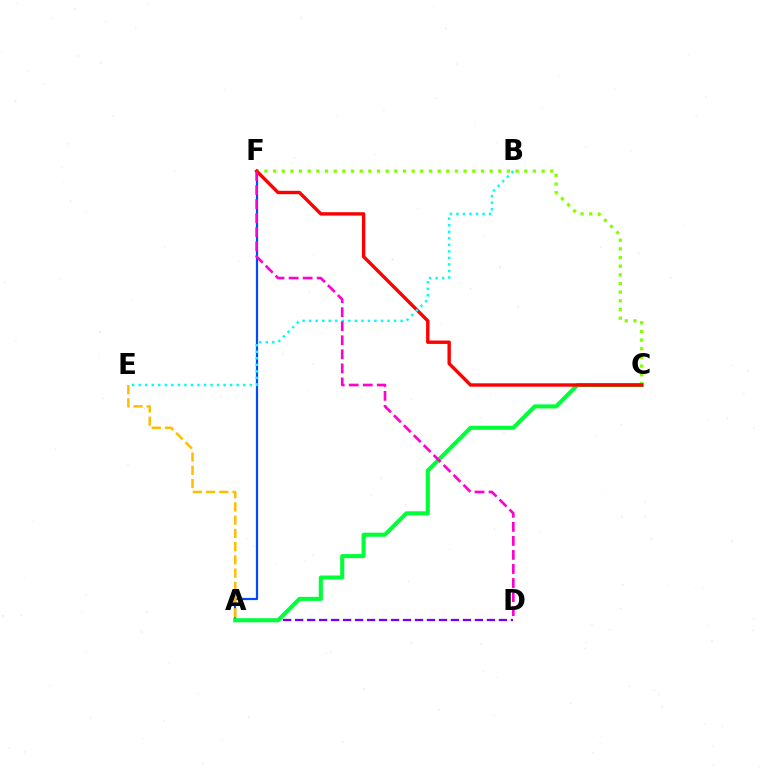{('C', 'F'): [{'color': '#84ff00', 'line_style': 'dotted', 'thickness': 2.35}, {'color': '#ff0000', 'line_style': 'solid', 'thickness': 2.44}], ('A', 'F'): [{'color': '#004bff', 'line_style': 'solid', 'thickness': 1.59}], ('A', 'D'): [{'color': '#7200ff', 'line_style': 'dashed', 'thickness': 1.63}], ('A', 'C'): [{'color': '#00ff39', 'line_style': 'solid', 'thickness': 2.94}], ('A', 'E'): [{'color': '#ffbd00', 'line_style': 'dashed', 'thickness': 1.8}], ('B', 'E'): [{'color': '#00fff6', 'line_style': 'dotted', 'thickness': 1.77}], ('D', 'F'): [{'color': '#ff00cf', 'line_style': 'dashed', 'thickness': 1.91}]}